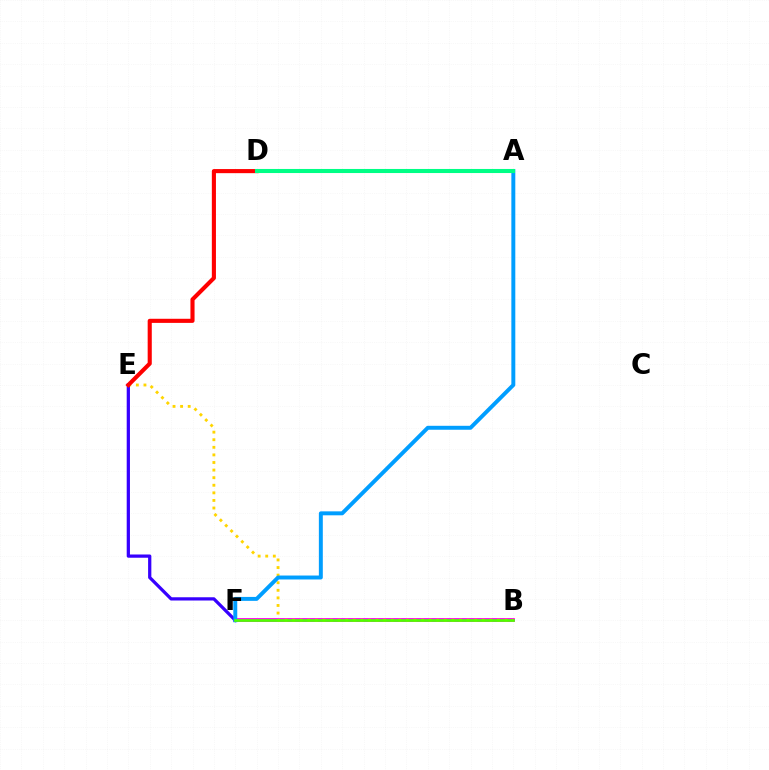{('B', 'F'): [{'color': '#ff00ed', 'line_style': 'solid', 'thickness': 2.73}, {'color': '#4fff00', 'line_style': 'solid', 'thickness': 1.96}], ('B', 'E'): [{'color': '#ffd500', 'line_style': 'dotted', 'thickness': 2.06}], ('E', 'F'): [{'color': '#3700ff', 'line_style': 'solid', 'thickness': 2.34}], ('D', 'E'): [{'color': '#ff0000', 'line_style': 'solid', 'thickness': 2.96}], ('A', 'F'): [{'color': '#009eff', 'line_style': 'solid', 'thickness': 2.84}], ('A', 'D'): [{'color': '#00ff86', 'line_style': 'solid', 'thickness': 2.93}]}